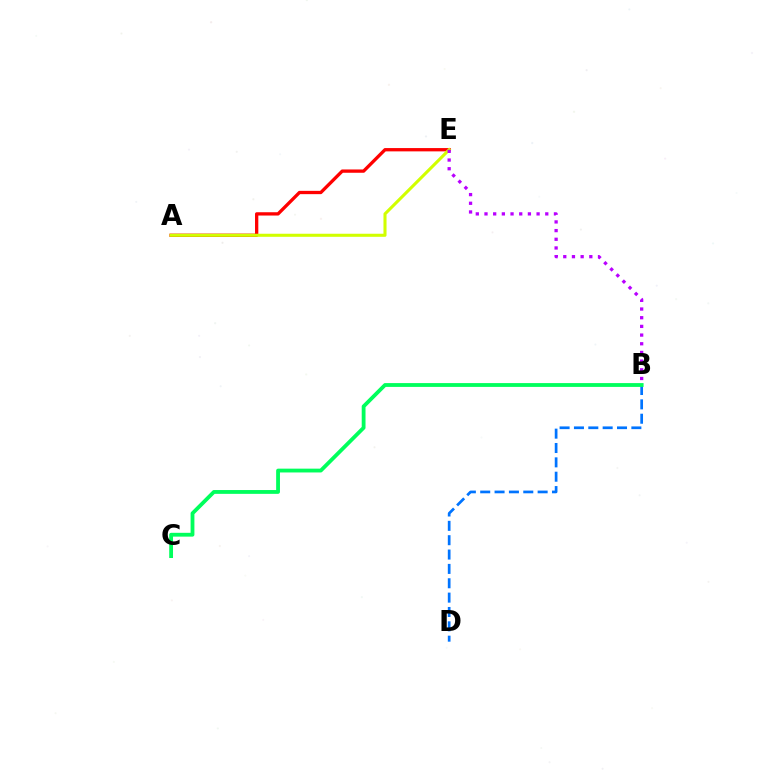{('A', 'E'): [{'color': '#ff0000', 'line_style': 'solid', 'thickness': 2.38}, {'color': '#d1ff00', 'line_style': 'solid', 'thickness': 2.21}], ('B', 'D'): [{'color': '#0074ff', 'line_style': 'dashed', 'thickness': 1.95}], ('B', 'C'): [{'color': '#00ff5c', 'line_style': 'solid', 'thickness': 2.74}], ('B', 'E'): [{'color': '#b900ff', 'line_style': 'dotted', 'thickness': 2.36}]}